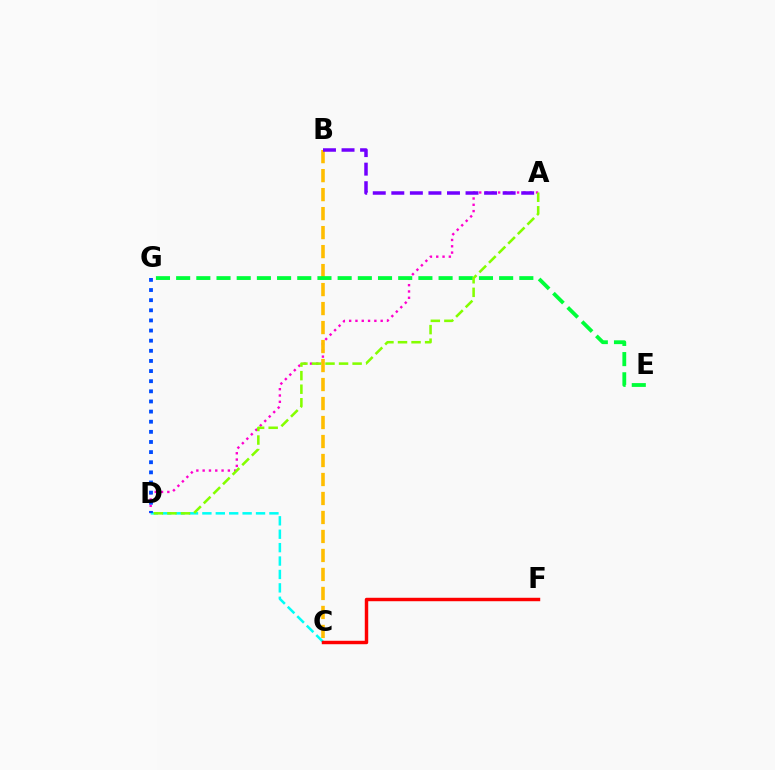{('A', 'D'): [{'color': '#ff00cf', 'line_style': 'dotted', 'thickness': 1.71}, {'color': '#84ff00', 'line_style': 'dashed', 'thickness': 1.84}], ('B', 'C'): [{'color': '#ffbd00', 'line_style': 'dashed', 'thickness': 2.58}], ('C', 'D'): [{'color': '#00fff6', 'line_style': 'dashed', 'thickness': 1.82}], ('A', 'B'): [{'color': '#7200ff', 'line_style': 'dashed', 'thickness': 2.52}], ('C', 'F'): [{'color': '#ff0000', 'line_style': 'solid', 'thickness': 2.48}], ('E', 'G'): [{'color': '#00ff39', 'line_style': 'dashed', 'thickness': 2.74}], ('D', 'G'): [{'color': '#004bff', 'line_style': 'dotted', 'thickness': 2.75}]}